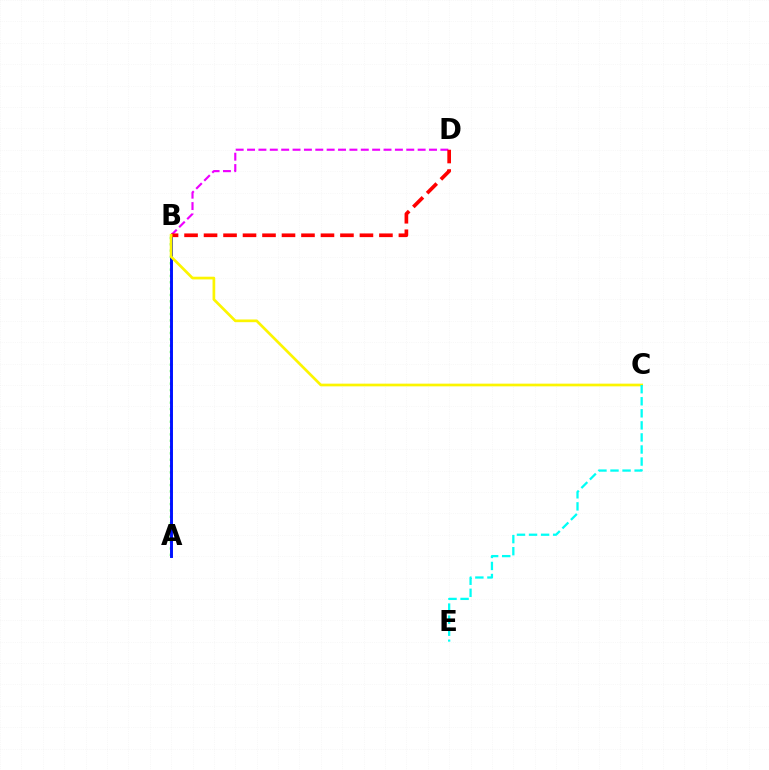{('A', 'B'): [{'color': '#08ff00', 'line_style': 'dotted', 'thickness': 1.72}, {'color': '#0010ff', 'line_style': 'solid', 'thickness': 2.11}], ('B', 'D'): [{'color': '#ee00ff', 'line_style': 'dashed', 'thickness': 1.54}, {'color': '#ff0000', 'line_style': 'dashed', 'thickness': 2.65}], ('B', 'C'): [{'color': '#fcf500', 'line_style': 'solid', 'thickness': 1.94}], ('C', 'E'): [{'color': '#00fff6', 'line_style': 'dashed', 'thickness': 1.64}]}